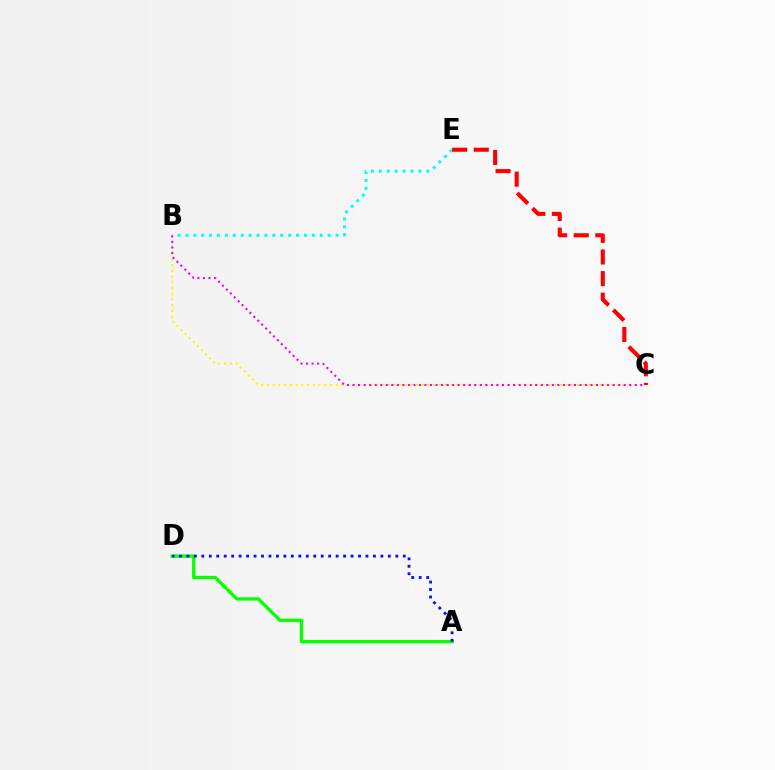{('B', 'C'): [{'color': '#fcf500', 'line_style': 'dotted', 'thickness': 1.56}, {'color': '#ee00ff', 'line_style': 'dotted', 'thickness': 1.5}], ('A', 'D'): [{'color': '#08ff00', 'line_style': 'solid', 'thickness': 2.39}, {'color': '#0010ff', 'line_style': 'dotted', 'thickness': 2.03}], ('B', 'E'): [{'color': '#00fff6', 'line_style': 'dotted', 'thickness': 2.15}], ('C', 'E'): [{'color': '#ff0000', 'line_style': 'dashed', 'thickness': 2.94}]}